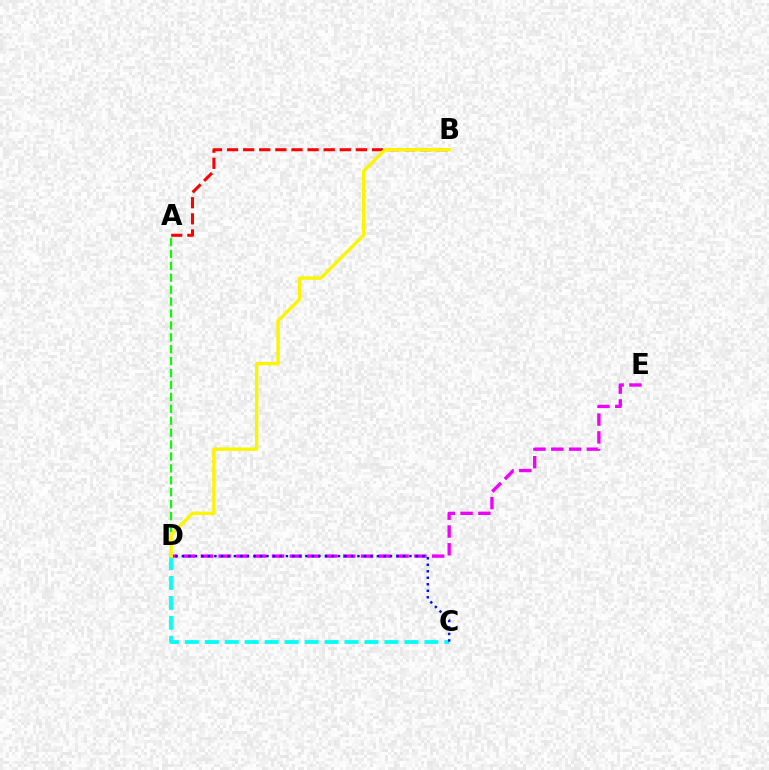{('D', 'E'): [{'color': '#ee00ff', 'line_style': 'dashed', 'thickness': 2.42}], ('C', 'D'): [{'color': '#00fff6', 'line_style': 'dashed', 'thickness': 2.71}, {'color': '#0010ff', 'line_style': 'dotted', 'thickness': 1.77}], ('A', 'D'): [{'color': '#08ff00', 'line_style': 'dashed', 'thickness': 1.62}], ('A', 'B'): [{'color': '#ff0000', 'line_style': 'dashed', 'thickness': 2.19}], ('B', 'D'): [{'color': '#fcf500', 'line_style': 'solid', 'thickness': 2.44}]}